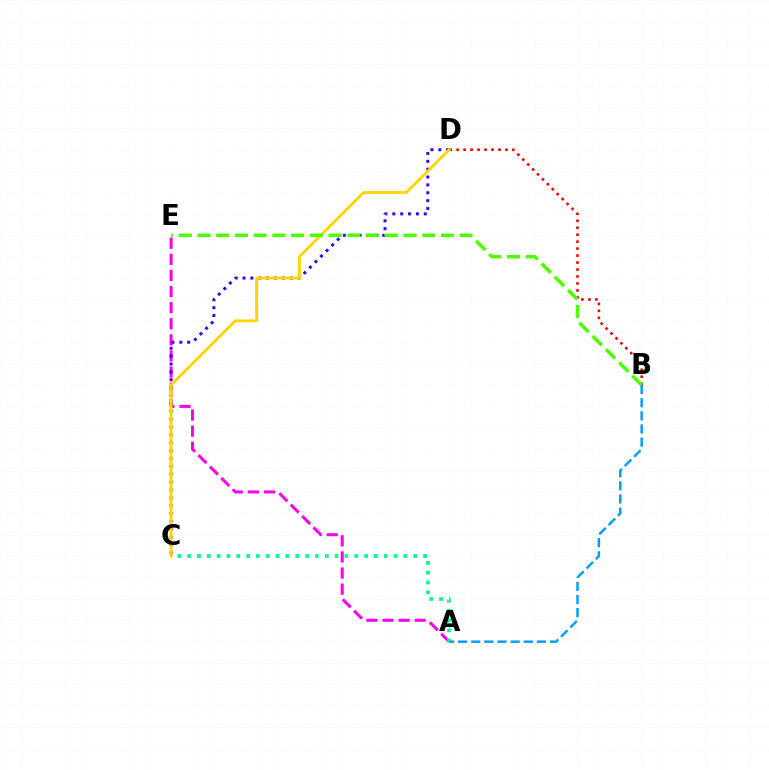{('A', 'E'): [{'color': '#ff00ed', 'line_style': 'dashed', 'thickness': 2.19}], ('B', 'D'): [{'color': '#ff0000', 'line_style': 'dotted', 'thickness': 1.89}], ('C', 'D'): [{'color': '#3700ff', 'line_style': 'dotted', 'thickness': 2.14}, {'color': '#ffd500', 'line_style': 'solid', 'thickness': 2.06}], ('A', 'C'): [{'color': '#00ff86', 'line_style': 'dotted', 'thickness': 2.67}], ('B', 'E'): [{'color': '#4fff00', 'line_style': 'dashed', 'thickness': 2.54}], ('A', 'B'): [{'color': '#009eff', 'line_style': 'dashed', 'thickness': 1.79}]}